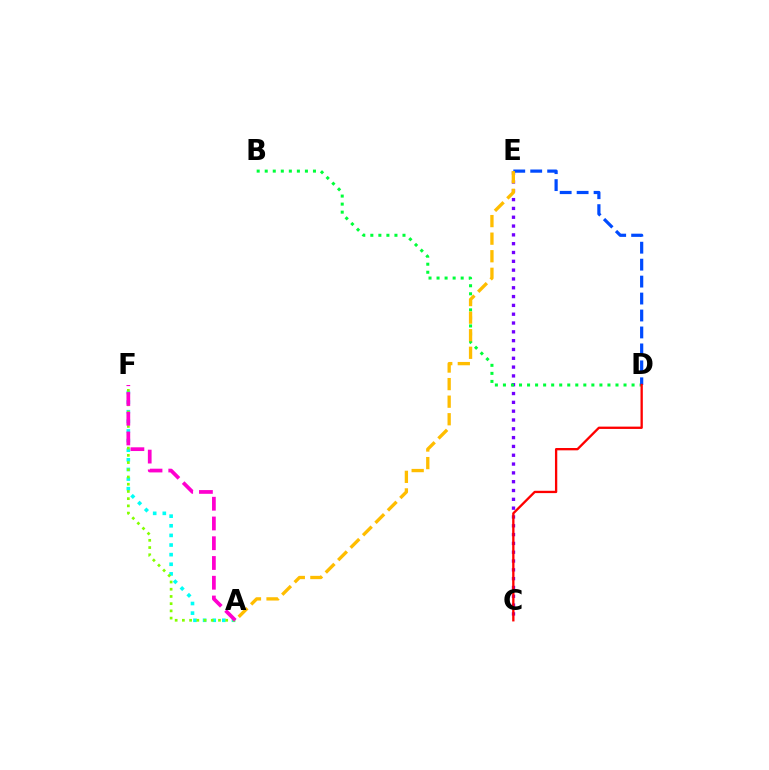{('C', 'E'): [{'color': '#7200ff', 'line_style': 'dotted', 'thickness': 2.4}], ('B', 'D'): [{'color': '#00ff39', 'line_style': 'dotted', 'thickness': 2.18}], ('D', 'E'): [{'color': '#004bff', 'line_style': 'dashed', 'thickness': 2.3}], ('A', 'F'): [{'color': '#00fff6', 'line_style': 'dotted', 'thickness': 2.61}, {'color': '#84ff00', 'line_style': 'dotted', 'thickness': 1.96}, {'color': '#ff00cf', 'line_style': 'dashed', 'thickness': 2.68}], ('C', 'D'): [{'color': '#ff0000', 'line_style': 'solid', 'thickness': 1.67}], ('A', 'E'): [{'color': '#ffbd00', 'line_style': 'dashed', 'thickness': 2.39}]}